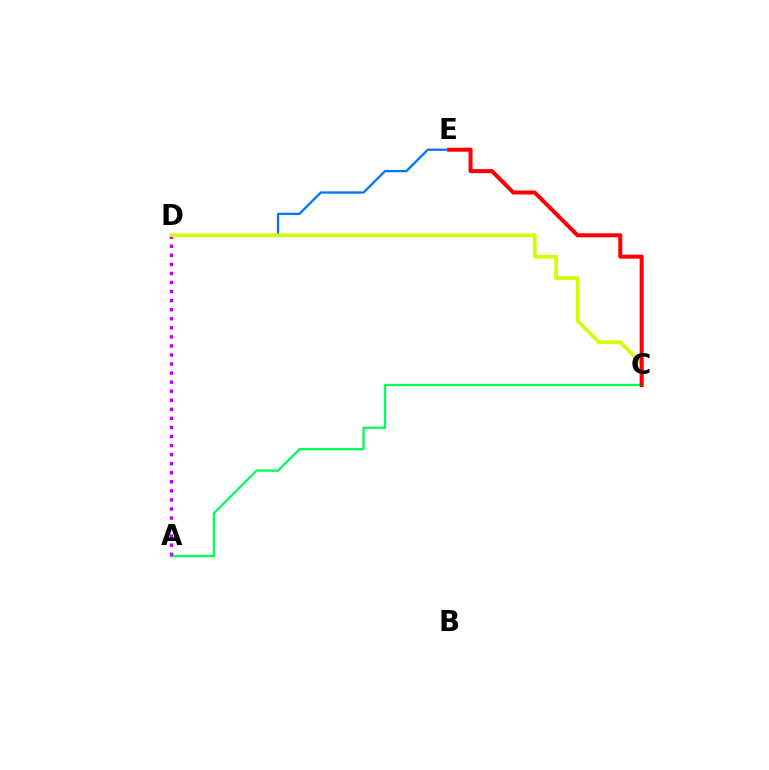{('D', 'E'): [{'color': '#0074ff', 'line_style': 'solid', 'thickness': 1.64}], ('A', 'C'): [{'color': '#00ff5c', 'line_style': 'solid', 'thickness': 1.66}], ('A', 'D'): [{'color': '#b900ff', 'line_style': 'dotted', 'thickness': 2.46}], ('C', 'D'): [{'color': '#d1ff00', 'line_style': 'solid', 'thickness': 2.69}], ('C', 'E'): [{'color': '#ff0000', 'line_style': 'solid', 'thickness': 2.88}]}